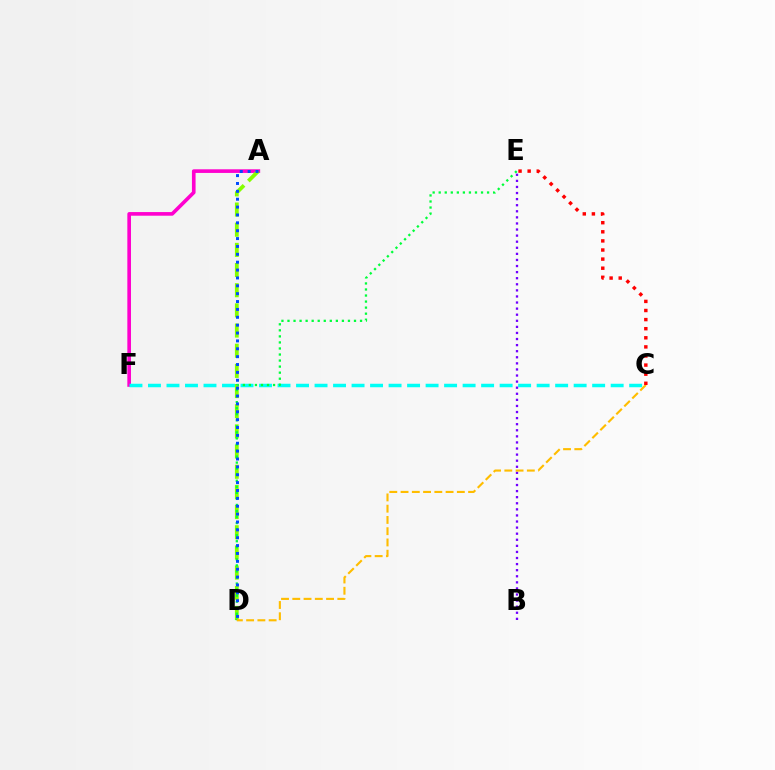{('A', 'F'): [{'color': '#ff00cf', 'line_style': 'solid', 'thickness': 2.62}], ('C', 'F'): [{'color': '#00fff6', 'line_style': 'dashed', 'thickness': 2.51}], ('B', 'E'): [{'color': '#7200ff', 'line_style': 'dotted', 'thickness': 1.65}], ('A', 'D'): [{'color': '#84ff00', 'line_style': 'dashed', 'thickness': 2.74}, {'color': '#004bff', 'line_style': 'dotted', 'thickness': 2.14}], ('D', 'E'): [{'color': '#00ff39', 'line_style': 'dotted', 'thickness': 1.64}], ('C', 'D'): [{'color': '#ffbd00', 'line_style': 'dashed', 'thickness': 1.53}], ('C', 'E'): [{'color': '#ff0000', 'line_style': 'dotted', 'thickness': 2.47}]}